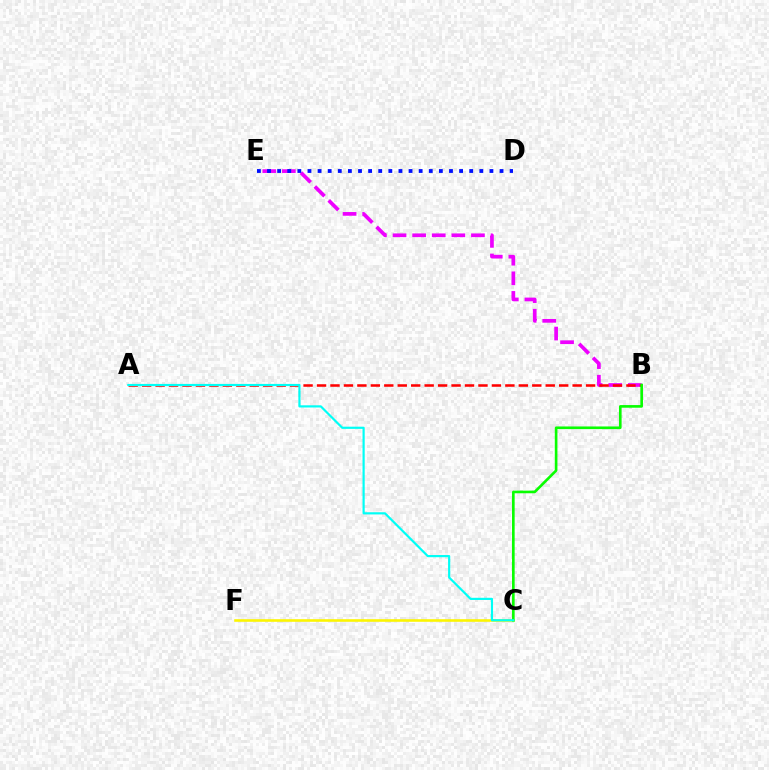{('B', 'E'): [{'color': '#ee00ff', 'line_style': 'dashed', 'thickness': 2.66}], ('A', 'B'): [{'color': '#ff0000', 'line_style': 'dashed', 'thickness': 1.83}], ('C', 'F'): [{'color': '#fcf500', 'line_style': 'solid', 'thickness': 1.87}], ('B', 'C'): [{'color': '#08ff00', 'line_style': 'solid', 'thickness': 1.9}], ('D', 'E'): [{'color': '#0010ff', 'line_style': 'dotted', 'thickness': 2.75}], ('A', 'C'): [{'color': '#00fff6', 'line_style': 'solid', 'thickness': 1.57}]}